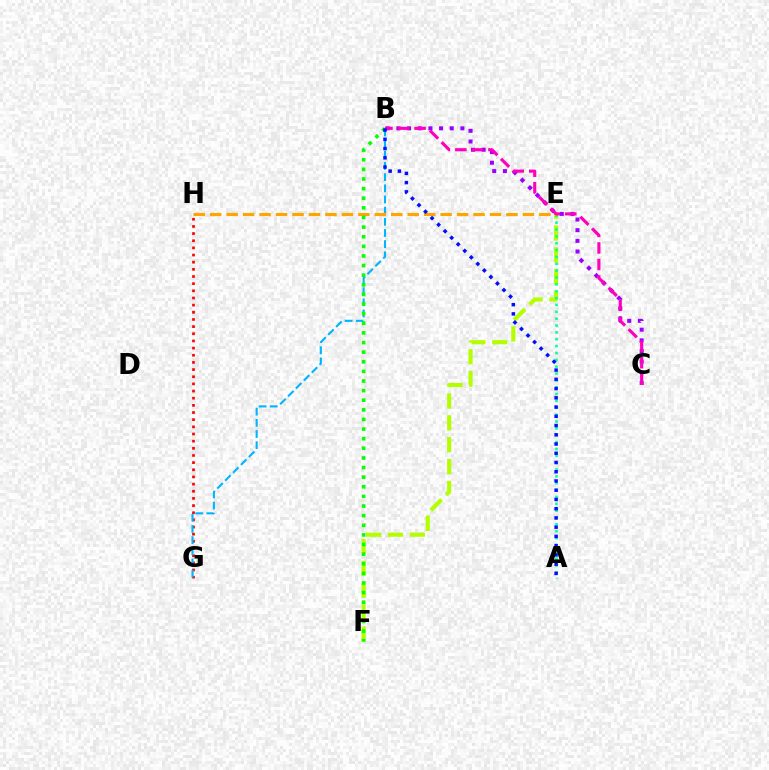{('G', 'H'): [{'color': '#ff0000', 'line_style': 'dotted', 'thickness': 1.94}], ('E', 'F'): [{'color': '#b3ff00', 'line_style': 'dashed', 'thickness': 2.97}], ('A', 'E'): [{'color': '#00ff9d', 'line_style': 'dotted', 'thickness': 1.86}], ('B', 'G'): [{'color': '#00b5ff', 'line_style': 'dashed', 'thickness': 1.52}], ('B', 'C'): [{'color': '#9b00ff', 'line_style': 'dotted', 'thickness': 2.9}, {'color': '#ff00bd', 'line_style': 'dashed', 'thickness': 2.25}], ('E', 'H'): [{'color': '#ffa500', 'line_style': 'dashed', 'thickness': 2.24}], ('B', 'F'): [{'color': '#08ff00', 'line_style': 'dotted', 'thickness': 2.61}], ('A', 'B'): [{'color': '#0010ff', 'line_style': 'dotted', 'thickness': 2.51}]}